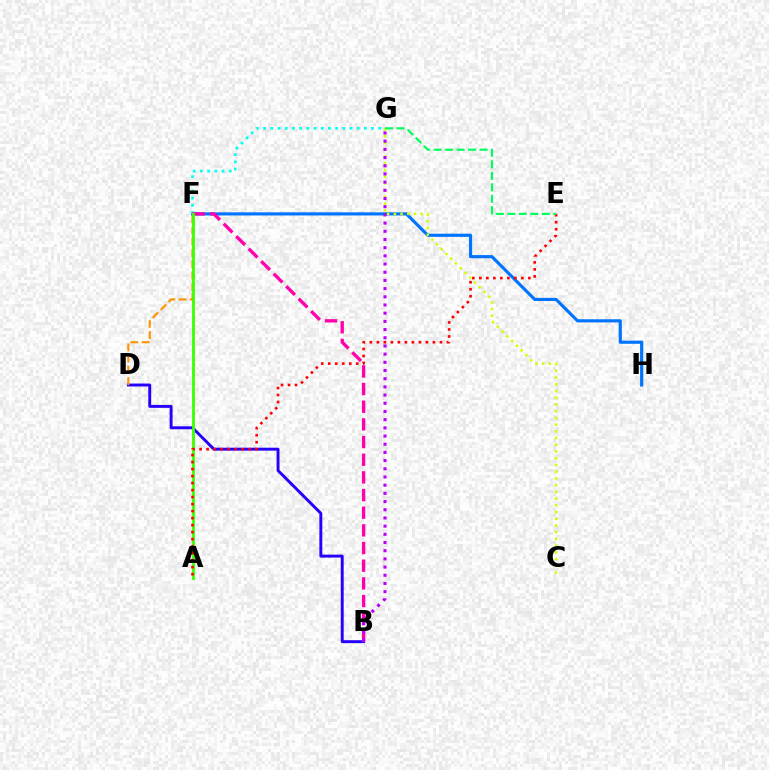{('F', 'H'): [{'color': '#0074ff', 'line_style': 'solid', 'thickness': 2.26}], ('B', 'D'): [{'color': '#2500ff', 'line_style': 'solid', 'thickness': 2.1}], ('C', 'G'): [{'color': '#d1ff00', 'line_style': 'dotted', 'thickness': 1.83}], ('F', 'G'): [{'color': '#00fff6', 'line_style': 'dotted', 'thickness': 1.95}], ('B', 'F'): [{'color': '#ff00ac', 'line_style': 'dashed', 'thickness': 2.4}], ('D', 'F'): [{'color': '#ff9400', 'line_style': 'dashed', 'thickness': 1.52}], ('A', 'F'): [{'color': '#3dff00', 'line_style': 'solid', 'thickness': 2.03}], ('B', 'G'): [{'color': '#b900ff', 'line_style': 'dotted', 'thickness': 2.23}], ('A', 'E'): [{'color': '#ff0000', 'line_style': 'dotted', 'thickness': 1.9}], ('E', 'G'): [{'color': '#00ff5c', 'line_style': 'dashed', 'thickness': 1.56}]}